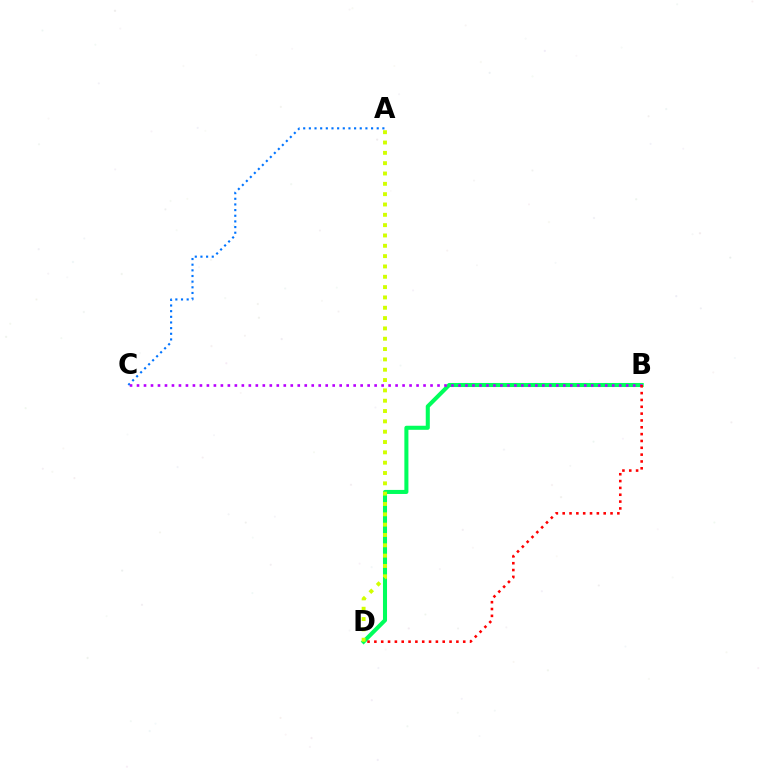{('A', 'C'): [{'color': '#0074ff', 'line_style': 'dotted', 'thickness': 1.54}], ('B', 'D'): [{'color': '#00ff5c', 'line_style': 'solid', 'thickness': 2.92}, {'color': '#ff0000', 'line_style': 'dotted', 'thickness': 1.86}], ('A', 'D'): [{'color': '#d1ff00', 'line_style': 'dotted', 'thickness': 2.81}], ('B', 'C'): [{'color': '#b900ff', 'line_style': 'dotted', 'thickness': 1.9}]}